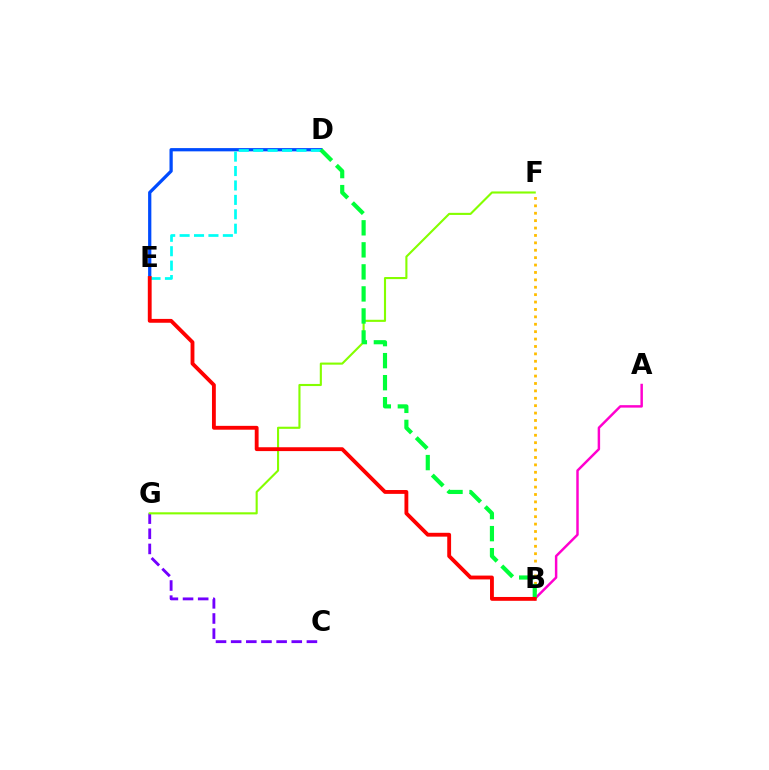{('C', 'G'): [{'color': '#7200ff', 'line_style': 'dashed', 'thickness': 2.06}], ('D', 'E'): [{'color': '#004bff', 'line_style': 'solid', 'thickness': 2.34}, {'color': '#00fff6', 'line_style': 'dashed', 'thickness': 1.96}], ('F', 'G'): [{'color': '#84ff00', 'line_style': 'solid', 'thickness': 1.52}], ('A', 'B'): [{'color': '#ff00cf', 'line_style': 'solid', 'thickness': 1.77}], ('B', 'F'): [{'color': '#ffbd00', 'line_style': 'dotted', 'thickness': 2.01}], ('B', 'D'): [{'color': '#00ff39', 'line_style': 'dashed', 'thickness': 2.99}], ('B', 'E'): [{'color': '#ff0000', 'line_style': 'solid', 'thickness': 2.77}]}